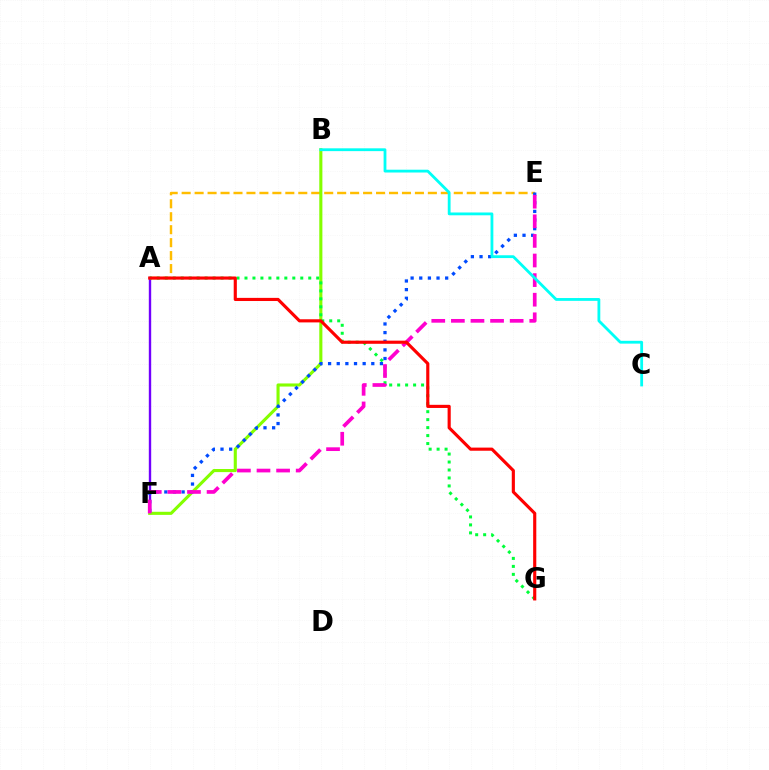{('A', 'F'): [{'color': '#7200ff', 'line_style': 'solid', 'thickness': 1.71}], ('A', 'E'): [{'color': '#ffbd00', 'line_style': 'dashed', 'thickness': 1.76}], ('B', 'F'): [{'color': '#84ff00', 'line_style': 'solid', 'thickness': 2.23}], ('A', 'G'): [{'color': '#00ff39', 'line_style': 'dotted', 'thickness': 2.17}, {'color': '#ff0000', 'line_style': 'solid', 'thickness': 2.26}], ('E', 'F'): [{'color': '#004bff', 'line_style': 'dotted', 'thickness': 2.35}, {'color': '#ff00cf', 'line_style': 'dashed', 'thickness': 2.66}], ('B', 'C'): [{'color': '#00fff6', 'line_style': 'solid', 'thickness': 2.02}]}